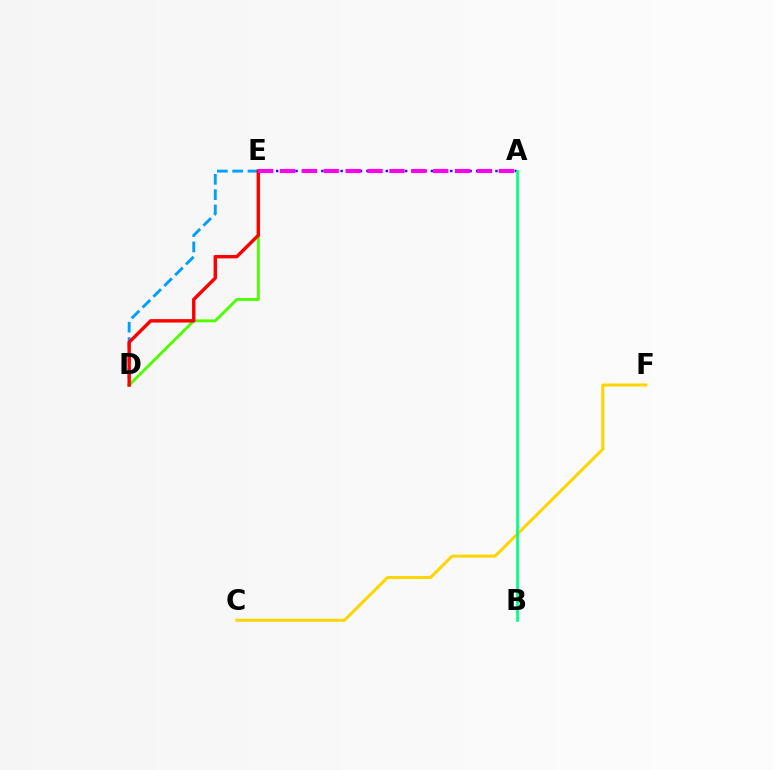{('C', 'F'): [{'color': '#ffd500', 'line_style': 'solid', 'thickness': 2.17}], ('A', 'E'): [{'color': '#3700ff', 'line_style': 'dotted', 'thickness': 1.75}, {'color': '#ff00ed', 'line_style': 'dashed', 'thickness': 2.97}], ('D', 'E'): [{'color': '#4fff00', 'line_style': 'solid', 'thickness': 2.09}, {'color': '#009eff', 'line_style': 'dashed', 'thickness': 2.08}, {'color': '#ff0000', 'line_style': 'solid', 'thickness': 2.46}], ('A', 'B'): [{'color': '#00ff86', 'line_style': 'solid', 'thickness': 1.96}]}